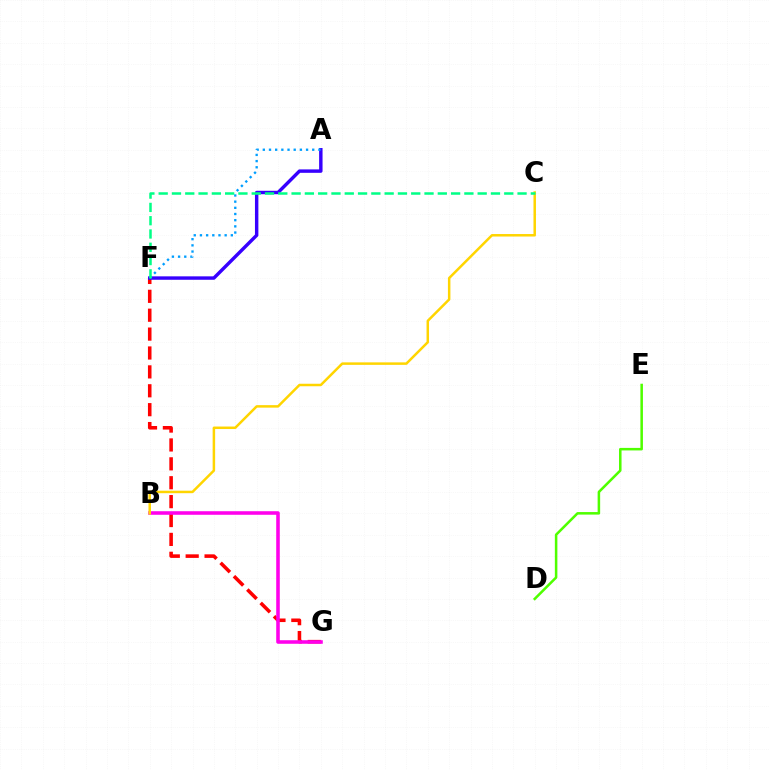{('F', 'G'): [{'color': '#ff0000', 'line_style': 'dashed', 'thickness': 2.57}], ('A', 'F'): [{'color': '#3700ff', 'line_style': 'solid', 'thickness': 2.47}, {'color': '#009eff', 'line_style': 'dotted', 'thickness': 1.68}], ('D', 'E'): [{'color': '#4fff00', 'line_style': 'solid', 'thickness': 1.82}], ('B', 'G'): [{'color': '#ff00ed', 'line_style': 'solid', 'thickness': 2.57}], ('B', 'C'): [{'color': '#ffd500', 'line_style': 'solid', 'thickness': 1.8}], ('C', 'F'): [{'color': '#00ff86', 'line_style': 'dashed', 'thickness': 1.81}]}